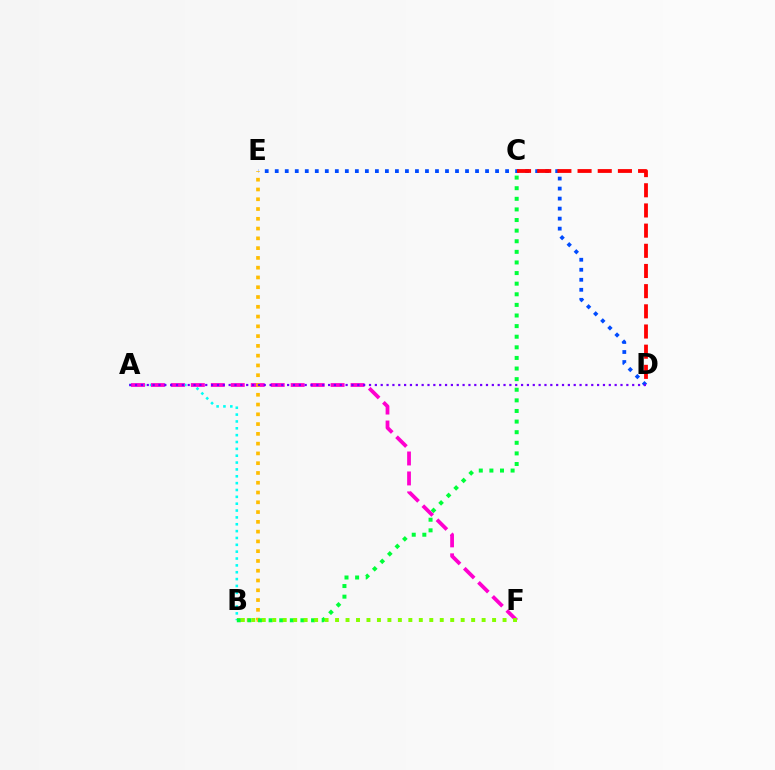{('A', 'B'): [{'color': '#00fff6', 'line_style': 'dotted', 'thickness': 1.86}], ('D', 'E'): [{'color': '#004bff', 'line_style': 'dotted', 'thickness': 2.72}], ('C', 'D'): [{'color': '#ff0000', 'line_style': 'dashed', 'thickness': 2.74}], ('A', 'F'): [{'color': '#ff00cf', 'line_style': 'dashed', 'thickness': 2.71}], ('B', 'E'): [{'color': '#ffbd00', 'line_style': 'dotted', 'thickness': 2.66}], ('B', 'C'): [{'color': '#00ff39', 'line_style': 'dotted', 'thickness': 2.88}], ('A', 'D'): [{'color': '#7200ff', 'line_style': 'dotted', 'thickness': 1.59}], ('B', 'F'): [{'color': '#84ff00', 'line_style': 'dotted', 'thickness': 2.84}]}